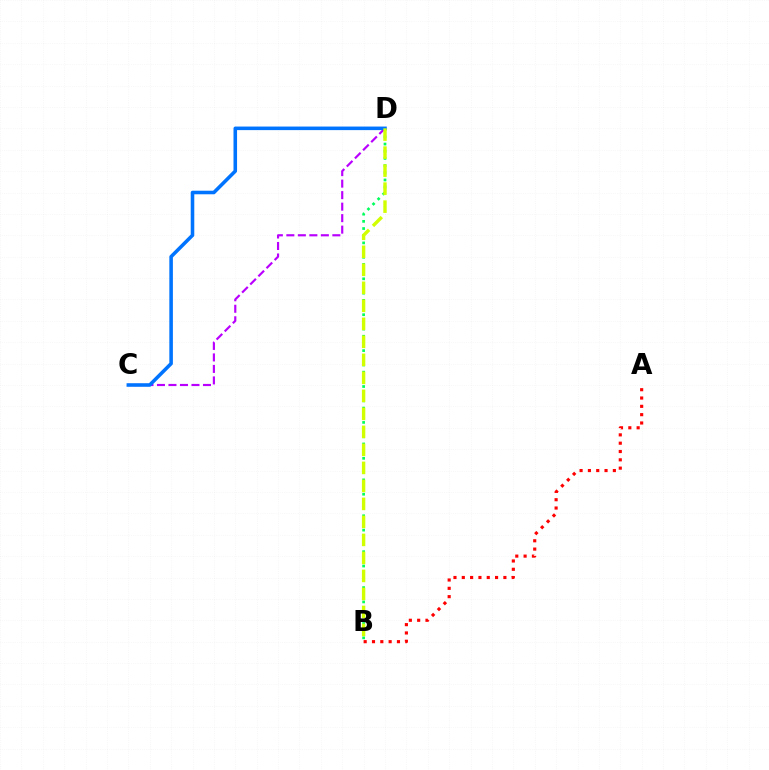{('B', 'D'): [{'color': '#00ff5c', 'line_style': 'dotted', 'thickness': 1.95}, {'color': '#d1ff00', 'line_style': 'dashed', 'thickness': 2.45}], ('A', 'B'): [{'color': '#ff0000', 'line_style': 'dotted', 'thickness': 2.26}], ('C', 'D'): [{'color': '#b900ff', 'line_style': 'dashed', 'thickness': 1.56}, {'color': '#0074ff', 'line_style': 'solid', 'thickness': 2.56}]}